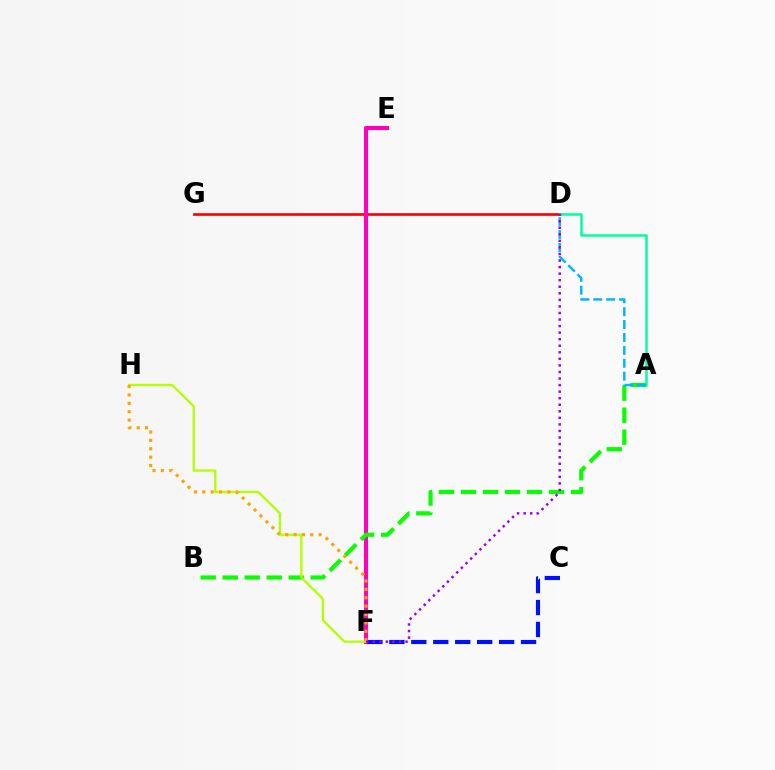{('D', 'G'): [{'color': '#ff0000', 'line_style': 'solid', 'thickness': 1.92}], ('E', 'F'): [{'color': '#ff00bd', 'line_style': 'solid', 'thickness': 2.95}], ('A', 'D'): [{'color': '#00ff9d', 'line_style': 'solid', 'thickness': 1.8}, {'color': '#00b5ff', 'line_style': 'dashed', 'thickness': 1.75}], ('A', 'B'): [{'color': '#08ff00', 'line_style': 'dashed', 'thickness': 2.99}], ('C', 'F'): [{'color': '#0010ff', 'line_style': 'dashed', 'thickness': 2.98}], ('F', 'H'): [{'color': '#b3ff00', 'line_style': 'solid', 'thickness': 1.65}, {'color': '#ffa500', 'line_style': 'dotted', 'thickness': 2.27}], ('D', 'F'): [{'color': '#9b00ff', 'line_style': 'dotted', 'thickness': 1.78}]}